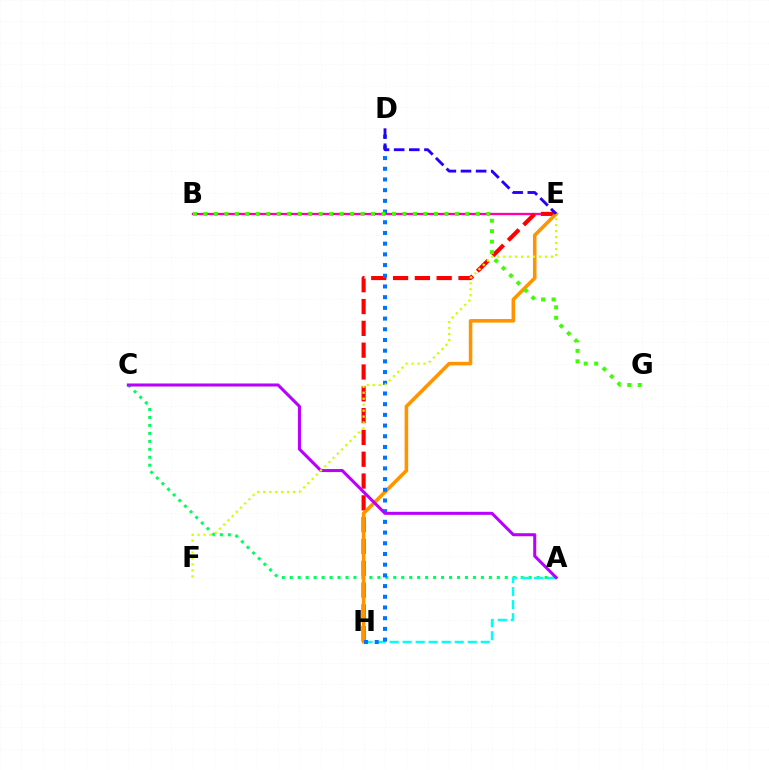{('A', 'C'): [{'color': '#00ff5c', 'line_style': 'dotted', 'thickness': 2.16}, {'color': '#b900ff', 'line_style': 'solid', 'thickness': 2.19}], ('B', 'E'): [{'color': '#ff00ac', 'line_style': 'solid', 'thickness': 1.67}], ('E', 'H'): [{'color': '#ff0000', 'line_style': 'dashed', 'thickness': 2.96}, {'color': '#ff9400', 'line_style': 'solid', 'thickness': 2.57}], ('A', 'H'): [{'color': '#00fff6', 'line_style': 'dashed', 'thickness': 1.77}], ('D', 'H'): [{'color': '#0074ff', 'line_style': 'dotted', 'thickness': 2.91}], ('B', 'G'): [{'color': '#3dff00', 'line_style': 'dotted', 'thickness': 2.85}], ('D', 'E'): [{'color': '#2500ff', 'line_style': 'dashed', 'thickness': 2.06}], ('E', 'F'): [{'color': '#d1ff00', 'line_style': 'dotted', 'thickness': 1.62}]}